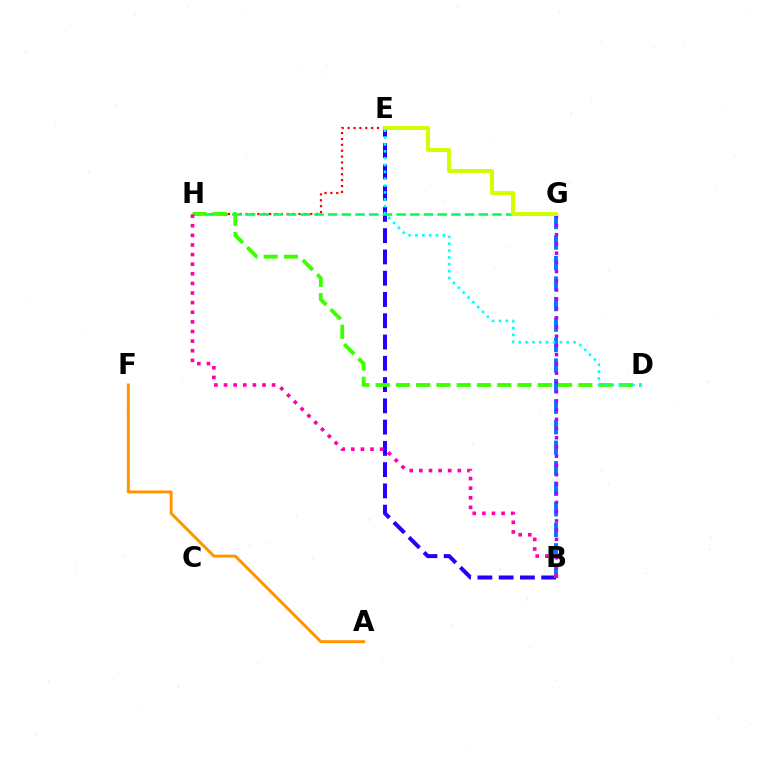{('B', 'E'): [{'color': '#2500ff', 'line_style': 'dashed', 'thickness': 2.89}], ('B', 'G'): [{'color': '#0074ff', 'line_style': 'dashed', 'thickness': 2.79}, {'color': '#b900ff', 'line_style': 'dotted', 'thickness': 2.51}], ('E', 'H'): [{'color': '#ff0000', 'line_style': 'dotted', 'thickness': 1.6}], ('G', 'H'): [{'color': '#00ff5c', 'line_style': 'dashed', 'thickness': 1.86}], ('D', 'H'): [{'color': '#3dff00', 'line_style': 'dashed', 'thickness': 2.75}], ('E', 'G'): [{'color': '#d1ff00', 'line_style': 'solid', 'thickness': 2.86}], ('B', 'H'): [{'color': '#ff00ac', 'line_style': 'dotted', 'thickness': 2.61}], ('D', 'E'): [{'color': '#00fff6', 'line_style': 'dotted', 'thickness': 1.86}], ('A', 'F'): [{'color': '#ff9400', 'line_style': 'solid', 'thickness': 2.12}]}